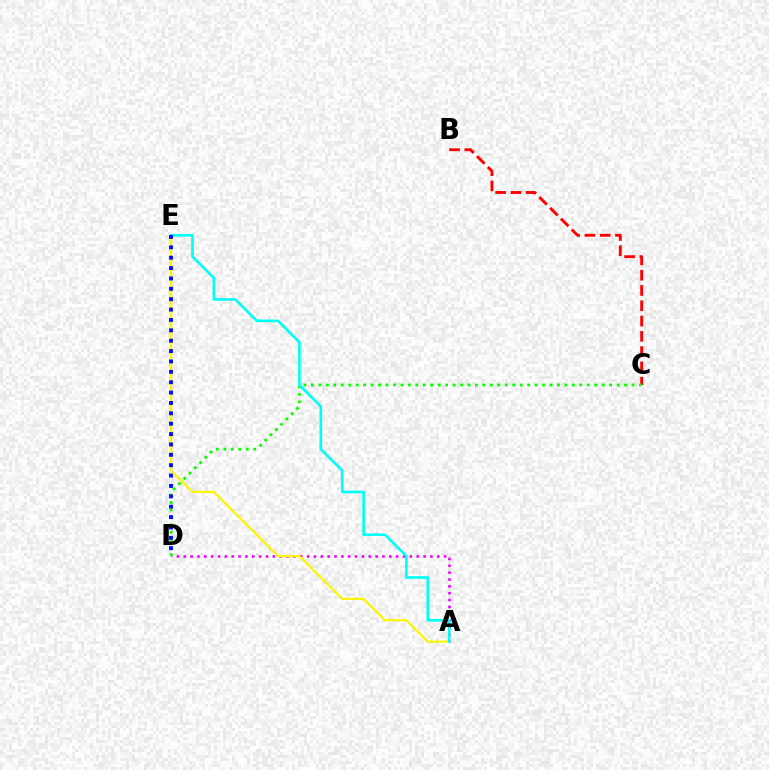{('A', 'D'): [{'color': '#ee00ff', 'line_style': 'dotted', 'thickness': 1.86}], ('B', 'C'): [{'color': '#ff0000', 'line_style': 'dashed', 'thickness': 2.08}], ('C', 'D'): [{'color': '#08ff00', 'line_style': 'dotted', 'thickness': 2.03}], ('A', 'E'): [{'color': '#fcf500', 'line_style': 'solid', 'thickness': 1.56}, {'color': '#00fff6', 'line_style': 'solid', 'thickness': 1.89}], ('D', 'E'): [{'color': '#0010ff', 'line_style': 'dotted', 'thickness': 2.82}]}